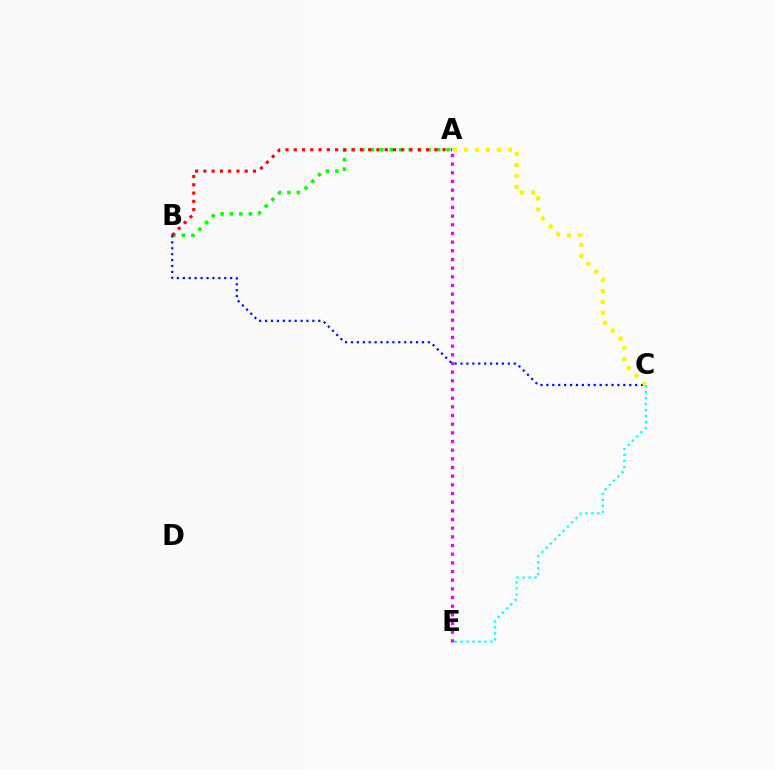{('C', 'E'): [{'color': '#00fff6', 'line_style': 'dotted', 'thickness': 1.63}], ('A', 'B'): [{'color': '#08ff00', 'line_style': 'dotted', 'thickness': 2.57}, {'color': '#ff0000', 'line_style': 'dotted', 'thickness': 2.25}], ('B', 'C'): [{'color': '#0010ff', 'line_style': 'dotted', 'thickness': 1.61}], ('A', 'C'): [{'color': '#fcf500', 'line_style': 'dotted', 'thickness': 2.99}], ('A', 'E'): [{'color': '#ee00ff', 'line_style': 'dotted', 'thickness': 2.35}]}